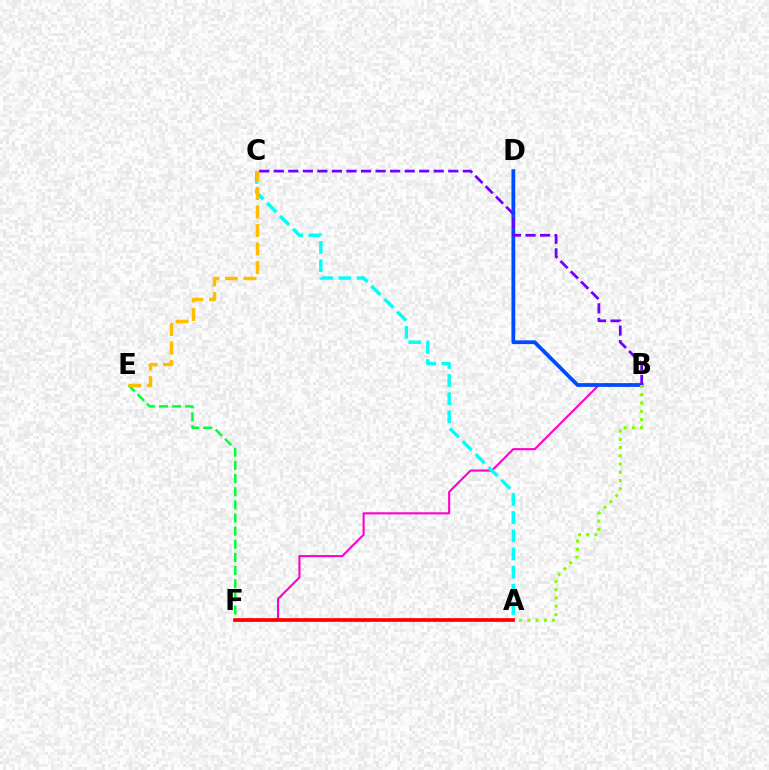{('B', 'F'): [{'color': '#ff00cf', 'line_style': 'solid', 'thickness': 1.53}], ('B', 'D'): [{'color': '#004bff', 'line_style': 'solid', 'thickness': 2.71}], ('A', 'B'): [{'color': '#84ff00', 'line_style': 'dotted', 'thickness': 2.24}], ('E', 'F'): [{'color': '#00ff39', 'line_style': 'dashed', 'thickness': 1.79}], ('A', 'F'): [{'color': '#ff0000', 'line_style': 'solid', 'thickness': 2.65}], ('A', 'C'): [{'color': '#00fff6', 'line_style': 'dashed', 'thickness': 2.47}], ('B', 'C'): [{'color': '#7200ff', 'line_style': 'dashed', 'thickness': 1.98}], ('C', 'E'): [{'color': '#ffbd00', 'line_style': 'dashed', 'thickness': 2.51}]}